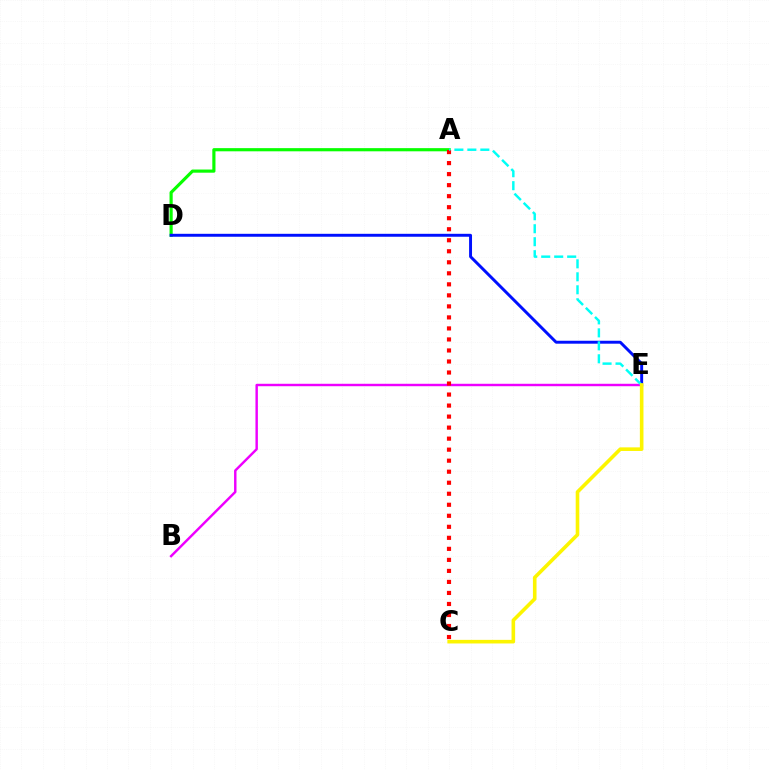{('A', 'D'): [{'color': '#08ff00', 'line_style': 'solid', 'thickness': 2.28}], ('D', 'E'): [{'color': '#0010ff', 'line_style': 'solid', 'thickness': 2.12}], ('B', 'E'): [{'color': '#ee00ff', 'line_style': 'solid', 'thickness': 1.75}], ('A', 'C'): [{'color': '#ff0000', 'line_style': 'dotted', 'thickness': 2.99}], ('A', 'E'): [{'color': '#00fff6', 'line_style': 'dashed', 'thickness': 1.76}], ('C', 'E'): [{'color': '#fcf500', 'line_style': 'solid', 'thickness': 2.59}]}